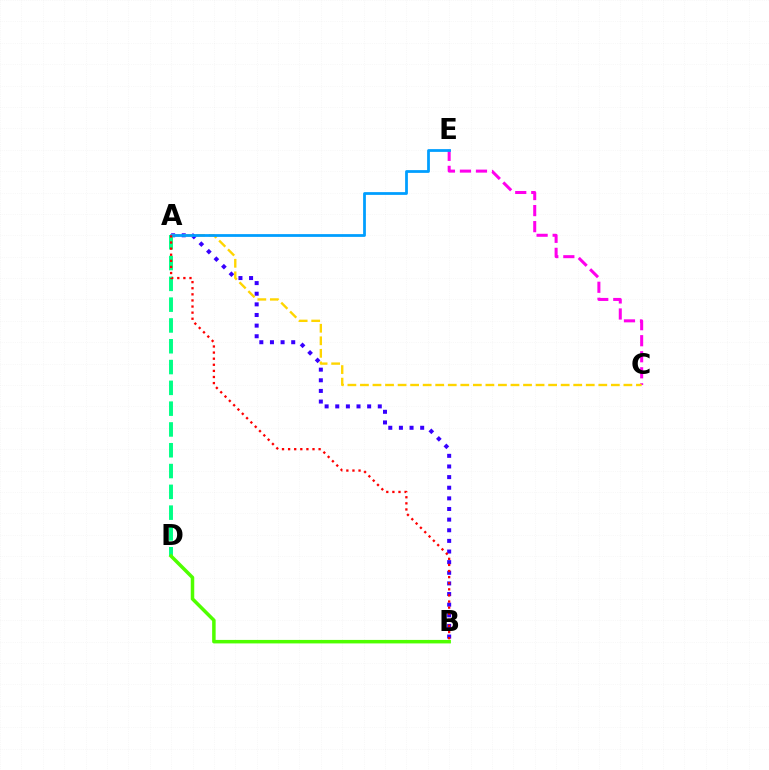{('A', 'B'): [{'color': '#3700ff', 'line_style': 'dotted', 'thickness': 2.89}, {'color': '#ff0000', 'line_style': 'dotted', 'thickness': 1.66}], ('C', 'E'): [{'color': '#ff00ed', 'line_style': 'dashed', 'thickness': 2.18}], ('A', 'C'): [{'color': '#ffd500', 'line_style': 'dashed', 'thickness': 1.7}], ('A', 'D'): [{'color': '#00ff86', 'line_style': 'dashed', 'thickness': 2.83}], ('A', 'E'): [{'color': '#009eff', 'line_style': 'solid', 'thickness': 1.99}], ('B', 'D'): [{'color': '#4fff00', 'line_style': 'solid', 'thickness': 2.52}]}